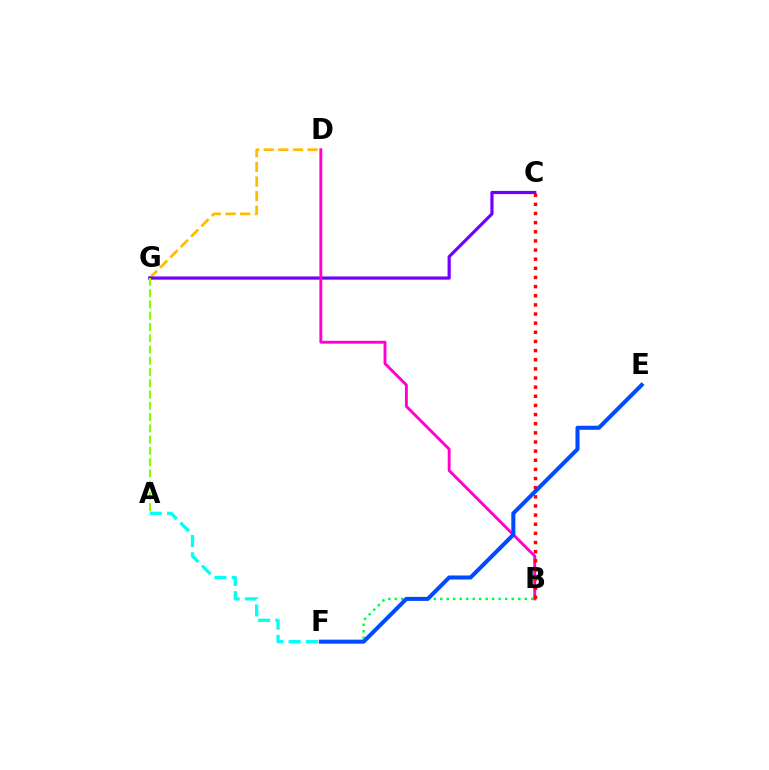{('D', 'G'): [{'color': '#ffbd00', 'line_style': 'dashed', 'thickness': 1.99}], ('C', 'G'): [{'color': '#7200ff', 'line_style': 'solid', 'thickness': 2.3}], ('B', 'D'): [{'color': '#ff00cf', 'line_style': 'solid', 'thickness': 2.07}], ('A', 'G'): [{'color': '#84ff00', 'line_style': 'dashed', 'thickness': 1.53}], ('B', 'C'): [{'color': '#ff0000', 'line_style': 'dotted', 'thickness': 2.48}], ('B', 'F'): [{'color': '#00ff39', 'line_style': 'dotted', 'thickness': 1.77}], ('E', 'F'): [{'color': '#004bff', 'line_style': 'solid', 'thickness': 2.91}], ('A', 'F'): [{'color': '#00fff6', 'line_style': 'dashed', 'thickness': 2.35}]}